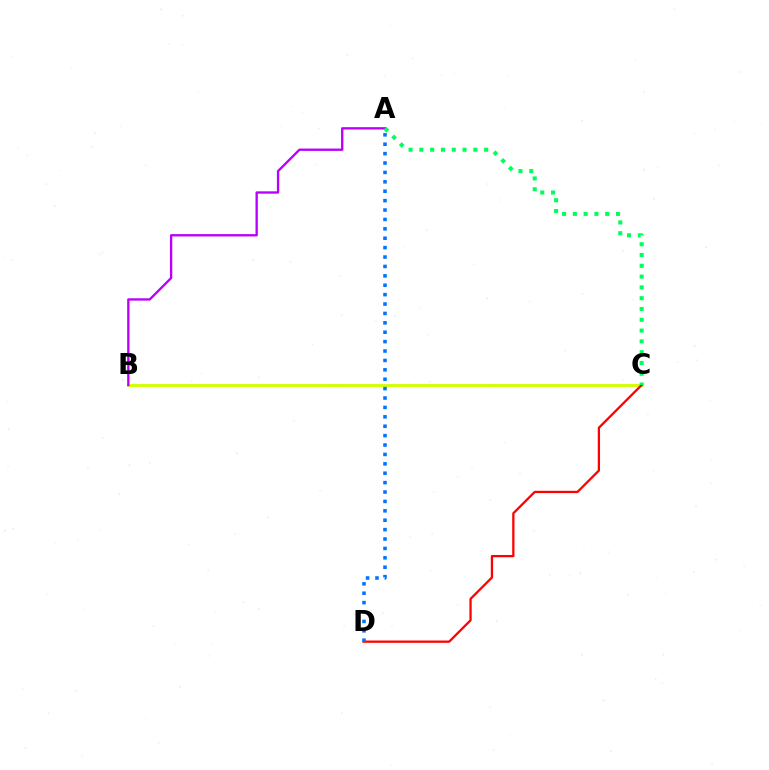{('B', 'C'): [{'color': '#d1ff00', 'line_style': 'solid', 'thickness': 2.07}], ('A', 'B'): [{'color': '#b900ff', 'line_style': 'solid', 'thickness': 1.69}], ('C', 'D'): [{'color': '#ff0000', 'line_style': 'solid', 'thickness': 1.64}], ('A', 'C'): [{'color': '#00ff5c', 'line_style': 'dotted', 'thickness': 2.93}], ('A', 'D'): [{'color': '#0074ff', 'line_style': 'dotted', 'thickness': 2.55}]}